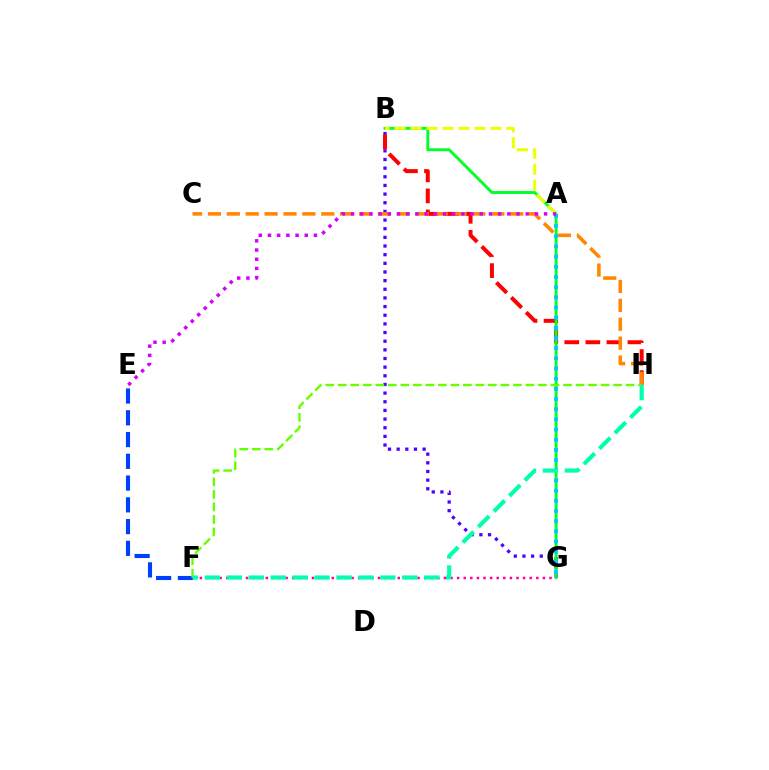{('B', 'G'): [{'color': '#4f00ff', 'line_style': 'dotted', 'thickness': 2.35}, {'color': '#00ff27', 'line_style': 'solid', 'thickness': 2.09}], ('B', 'H'): [{'color': '#ff0000', 'line_style': 'dashed', 'thickness': 2.86}], ('C', 'H'): [{'color': '#ff8800', 'line_style': 'dashed', 'thickness': 2.57}], ('E', 'F'): [{'color': '#003fff', 'line_style': 'dashed', 'thickness': 2.96}], ('A', 'B'): [{'color': '#eeff00', 'line_style': 'dashed', 'thickness': 2.17}], ('F', 'G'): [{'color': '#ff00a0', 'line_style': 'dotted', 'thickness': 1.79}], ('F', 'H'): [{'color': '#66ff00', 'line_style': 'dashed', 'thickness': 1.7}, {'color': '#00ffaf', 'line_style': 'dashed', 'thickness': 2.98}], ('A', 'G'): [{'color': '#00c7ff', 'line_style': 'dotted', 'thickness': 2.76}], ('A', 'E'): [{'color': '#d600ff', 'line_style': 'dotted', 'thickness': 2.5}]}